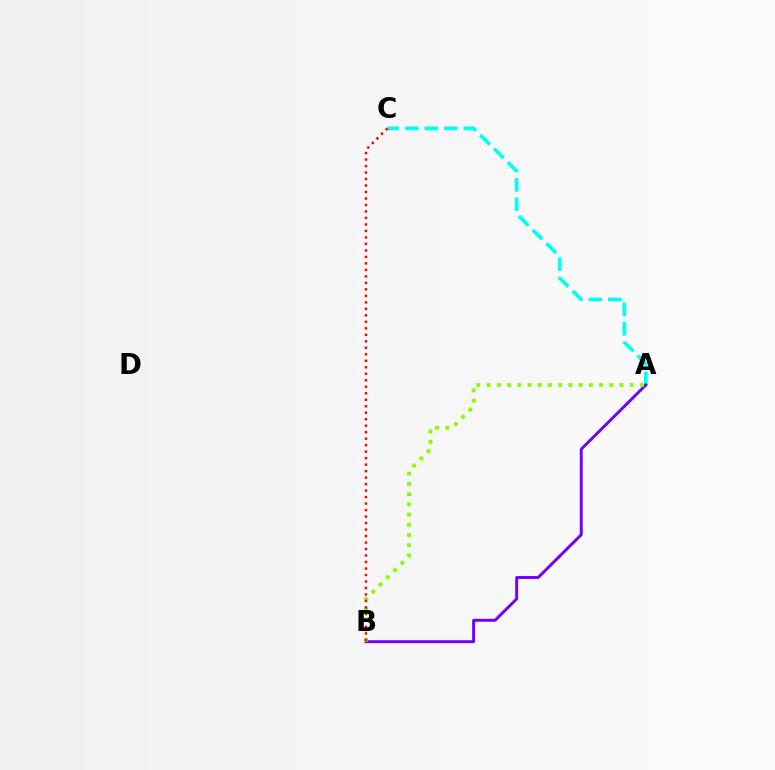{('A', 'C'): [{'color': '#00fff6', 'line_style': 'dashed', 'thickness': 2.64}], ('A', 'B'): [{'color': '#7200ff', 'line_style': 'solid', 'thickness': 2.12}, {'color': '#84ff00', 'line_style': 'dotted', 'thickness': 2.78}], ('B', 'C'): [{'color': '#ff0000', 'line_style': 'dotted', 'thickness': 1.76}]}